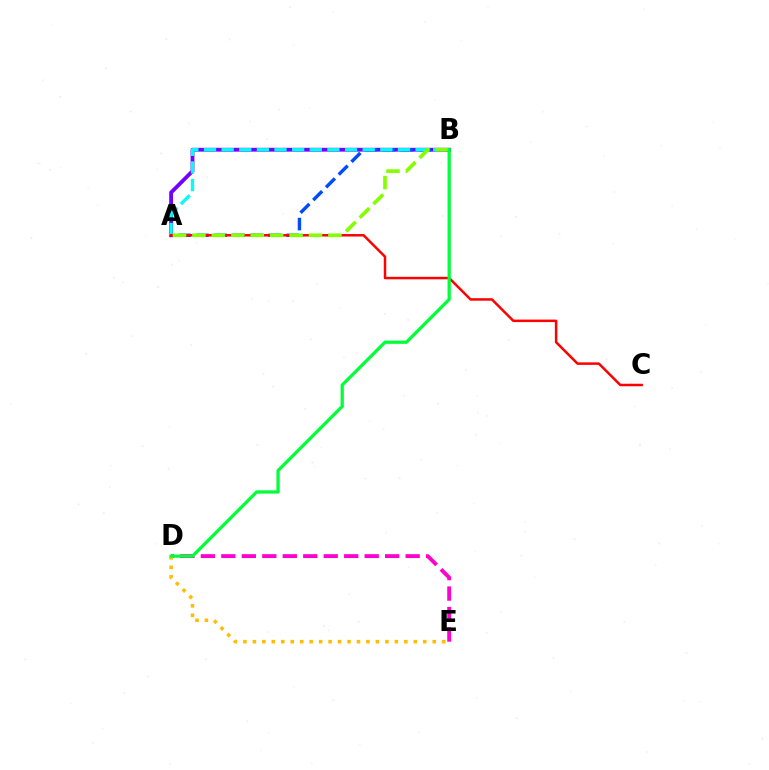{('A', 'B'): [{'color': '#7200ff', 'line_style': 'solid', 'thickness': 2.75}, {'color': '#004bff', 'line_style': 'dashed', 'thickness': 2.45}, {'color': '#00fff6', 'line_style': 'dashed', 'thickness': 2.39}, {'color': '#84ff00', 'line_style': 'dashed', 'thickness': 2.64}], ('D', 'E'): [{'color': '#ff00cf', 'line_style': 'dashed', 'thickness': 2.78}, {'color': '#ffbd00', 'line_style': 'dotted', 'thickness': 2.57}], ('A', 'C'): [{'color': '#ff0000', 'line_style': 'solid', 'thickness': 1.8}], ('B', 'D'): [{'color': '#00ff39', 'line_style': 'solid', 'thickness': 2.34}]}